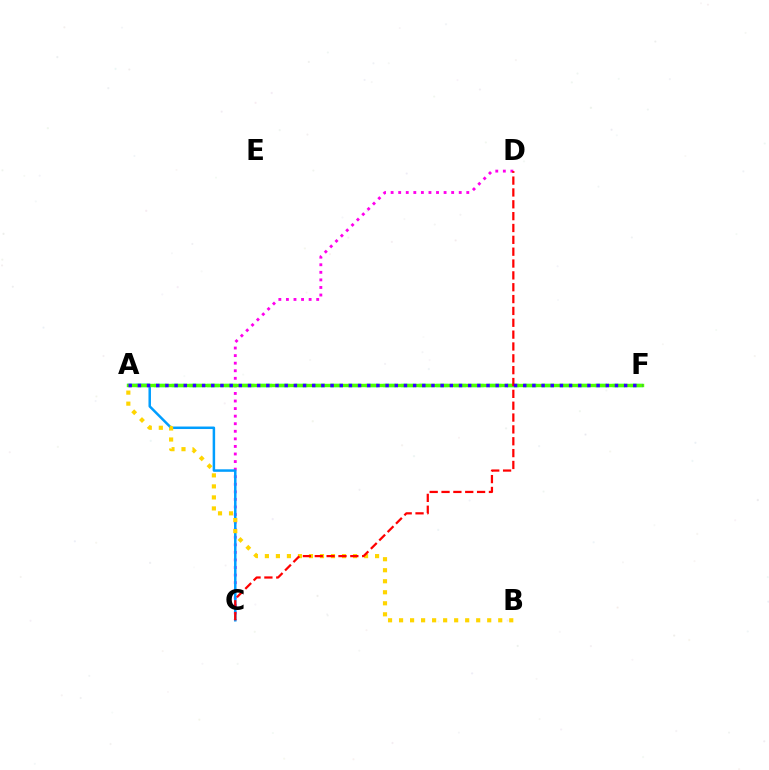{('C', 'D'): [{'color': '#ff00ed', 'line_style': 'dotted', 'thickness': 2.06}, {'color': '#ff0000', 'line_style': 'dashed', 'thickness': 1.61}], ('A', 'C'): [{'color': '#009eff', 'line_style': 'solid', 'thickness': 1.8}], ('A', 'F'): [{'color': '#00ff86', 'line_style': 'dashed', 'thickness': 2.4}, {'color': '#4fff00', 'line_style': 'solid', 'thickness': 2.46}, {'color': '#3700ff', 'line_style': 'dotted', 'thickness': 2.49}], ('A', 'B'): [{'color': '#ffd500', 'line_style': 'dotted', 'thickness': 2.99}]}